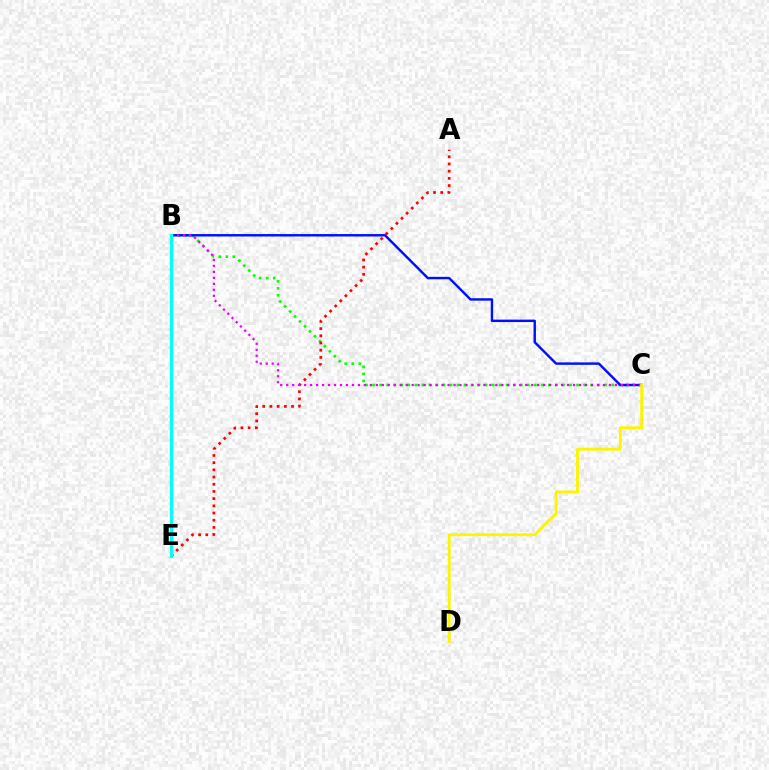{('B', 'C'): [{'color': '#08ff00', 'line_style': 'dotted', 'thickness': 1.91}, {'color': '#0010ff', 'line_style': 'solid', 'thickness': 1.75}, {'color': '#ee00ff', 'line_style': 'dotted', 'thickness': 1.62}], ('A', 'E'): [{'color': '#ff0000', 'line_style': 'dotted', 'thickness': 1.96}], ('C', 'D'): [{'color': '#fcf500', 'line_style': 'solid', 'thickness': 2.07}], ('B', 'E'): [{'color': '#00fff6', 'line_style': 'solid', 'thickness': 2.37}]}